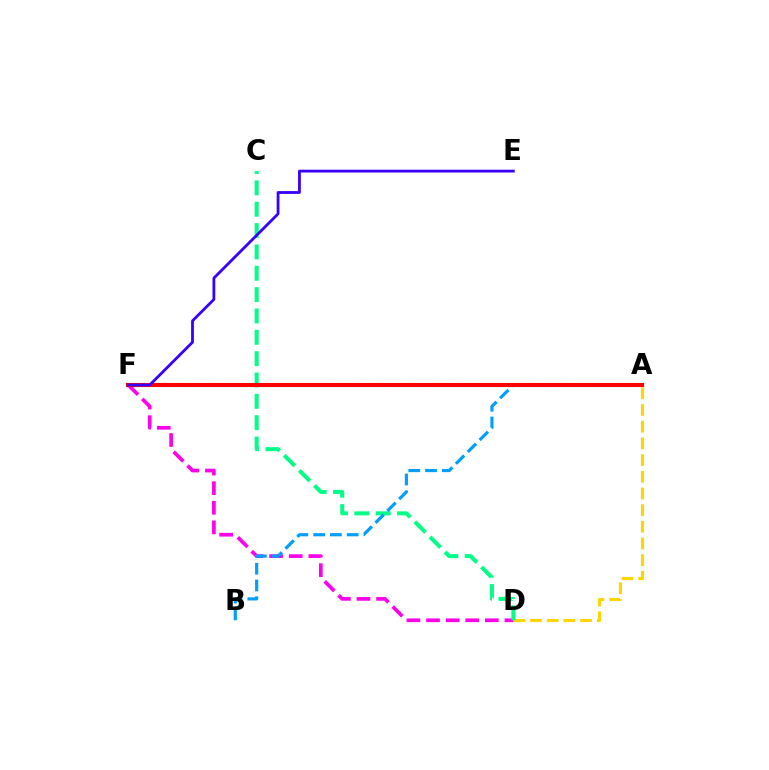{('A', 'D'): [{'color': '#ffd500', 'line_style': 'dashed', 'thickness': 2.27}], ('A', 'F'): [{'color': '#4fff00', 'line_style': 'dotted', 'thickness': 2.93}, {'color': '#ff0000', 'line_style': 'solid', 'thickness': 2.94}], ('D', 'F'): [{'color': '#ff00ed', 'line_style': 'dashed', 'thickness': 2.66}], ('C', 'D'): [{'color': '#00ff86', 'line_style': 'dashed', 'thickness': 2.9}], ('A', 'B'): [{'color': '#009eff', 'line_style': 'dashed', 'thickness': 2.28}], ('E', 'F'): [{'color': '#3700ff', 'line_style': 'solid', 'thickness': 2.01}]}